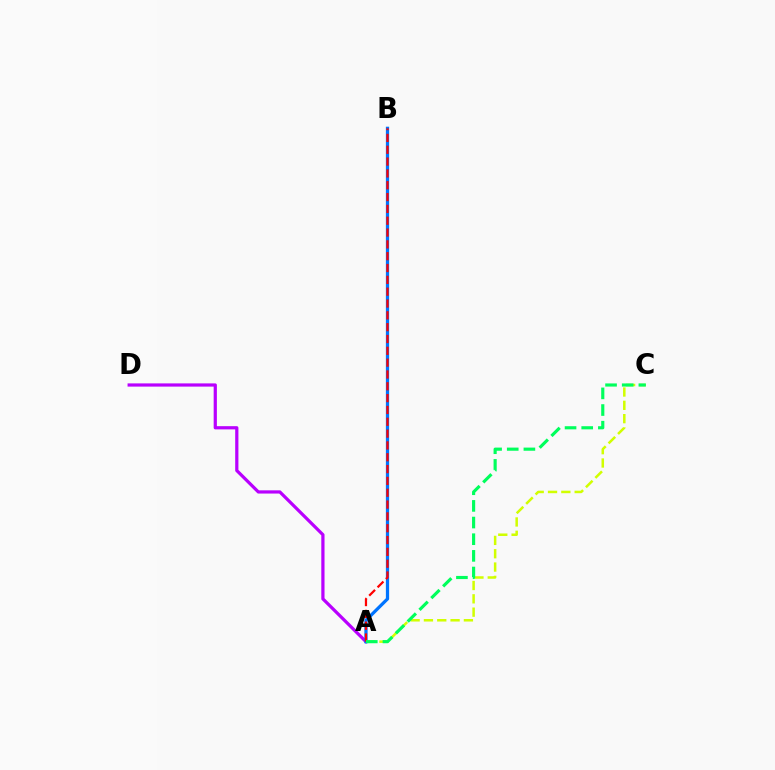{('A', 'D'): [{'color': '#b900ff', 'line_style': 'solid', 'thickness': 2.32}], ('A', 'B'): [{'color': '#0074ff', 'line_style': 'solid', 'thickness': 2.33}, {'color': '#ff0000', 'line_style': 'dashed', 'thickness': 1.61}], ('A', 'C'): [{'color': '#d1ff00', 'line_style': 'dashed', 'thickness': 1.81}, {'color': '#00ff5c', 'line_style': 'dashed', 'thickness': 2.26}]}